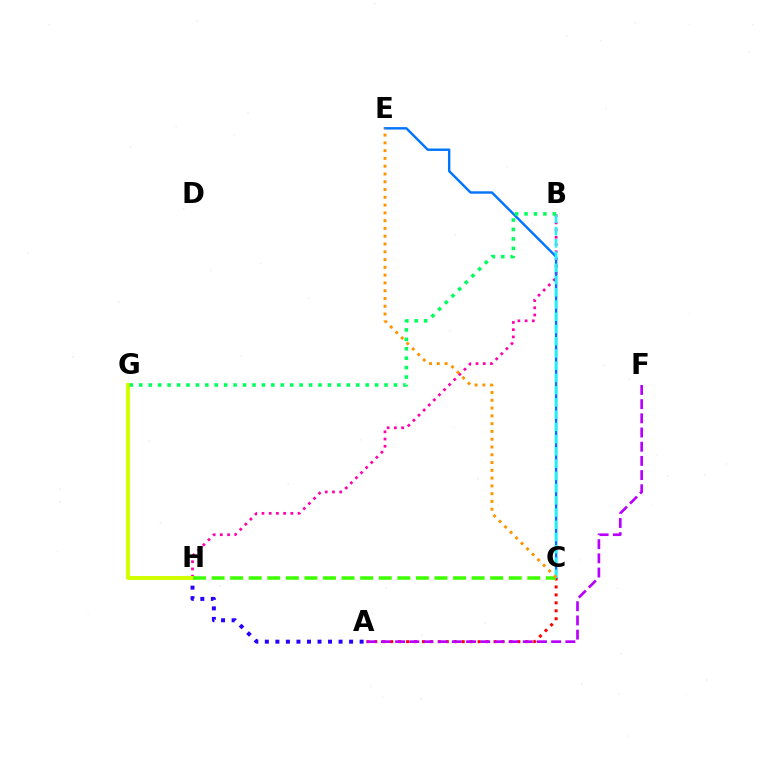{('A', 'H'): [{'color': '#2500ff', 'line_style': 'dotted', 'thickness': 2.86}], ('B', 'H'): [{'color': '#ff00ac', 'line_style': 'dotted', 'thickness': 1.96}], ('A', 'C'): [{'color': '#ff0000', 'line_style': 'dotted', 'thickness': 2.16}], ('C', 'E'): [{'color': '#0074ff', 'line_style': 'solid', 'thickness': 1.74}, {'color': '#ff9400', 'line_style': 'dotted', 'thickness': 2.11}], ('A', 'F'): [{'color': '#b900ff', 'line_style': 'dashed', 'thickness': 1.93}], ('G', 'H'): [{'color': '#d1ff00', 'line_style': 'solid', 'thickness': 2.84}], ('C', 'H'): [{'color': '#3dff00', 'line_style': 'dashed', 'thickness': 2.52}], ('B', 'C'): [{'color': '#00fff6', 'line_style': 'dashed', 'thickness': 1.66}], ('B', 'G'): [{'color': '#00ff5c', 'line_style': 'dotted', 'thickness': 2.56}]}